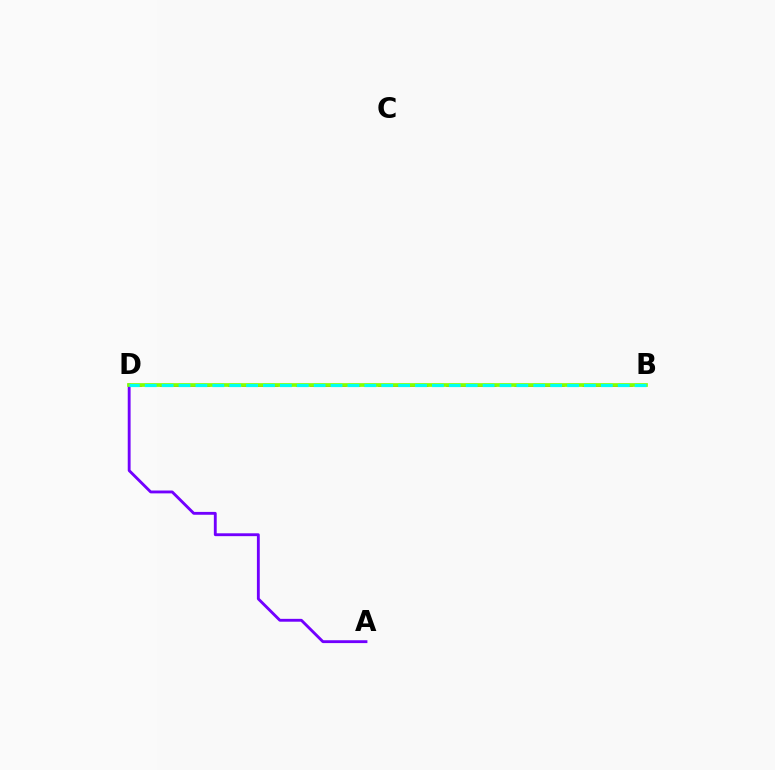{('B', 'D'): [{'color': '#ff0000', 'line_style': 'dashed', 'thickness': 1.85}, {'color': '#84ff00', 'line_style': 'solid', 'thickness': 2.67}, {'color': '#00fff6', 'line_style': 'dashed', 'thickness': 2.29}], ('A', 'D'): [{'color': '#7200ff', 'line_style': 'solid', 'thickness': 2.06}]}